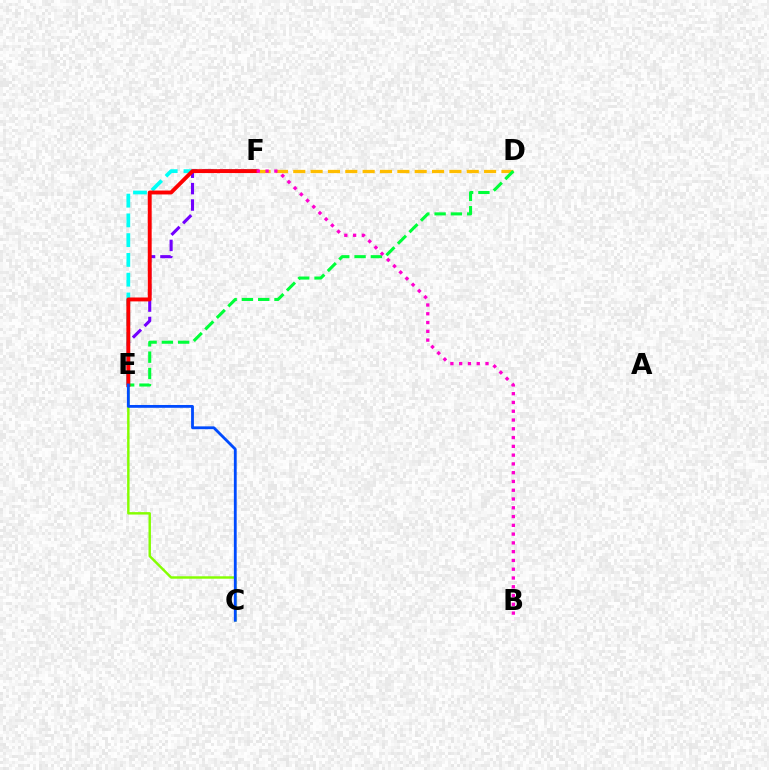{('D', 'F'): [{'color': '#ffbd00', 'line_style': 'dashed', 'thickness': 2.36}], ('C', 'E'): [{'color': '#84ff00', 'line_style': 'solid', 'thickness': 1.75}, {'color': '#004bff', 'line_style': 'solid', 'thickness': 2.03}], ('E', 'F'): [{'color': '#00fff6', 'line_style': 'dashed', 'thickness': 2.69}, {'color': '#7200ff', 'line_style': 'dashed', 'thickness': 2.23}, {'color': '#ff0000', 'line_style': 'solid', 'thickness': 2.81}], ('D', 'E'): [{'color': '#00ff39', 'line_style': 'dashed', 'thickness': 2.21}], ('B', 'F'): [{'color': '#ff00cf', 'line_style': 'dotted', 'thickness': 2.38}]}